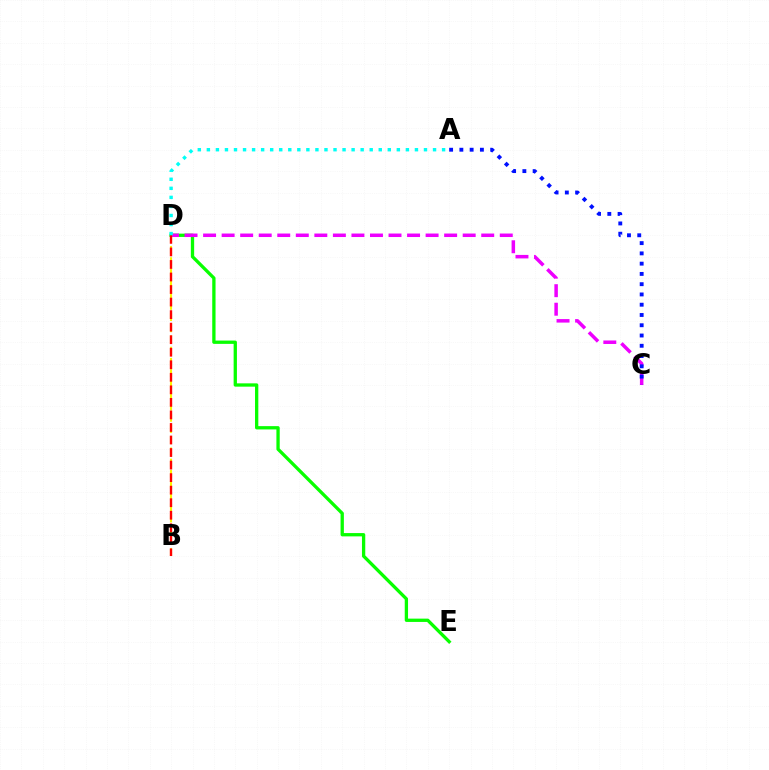{('D', 'E'): [{'color': '#08ff00', 'line_style': 'solid', 'thickness': 2.38}], ('C', 'D'): [{'color': '#ee00ff', 'line_style': 'dashed', 'thickness': 2.52}], ('B', 'D'): [{'color': '#fcf500', 'line_style': 'dashed', 'thickness': 1.52}, {'color': '#ff0000', 'line_style': 'dashed', 'thickness': 1.7}], ('A', 'C'): [{'color': '#0010ff', 'line_style': 'dotted', 'thickness': 2.79}], ('A', 'D'): [{'color': '#00fff6', 'line_style': 'dotted', 'thickness': 2.46}]}